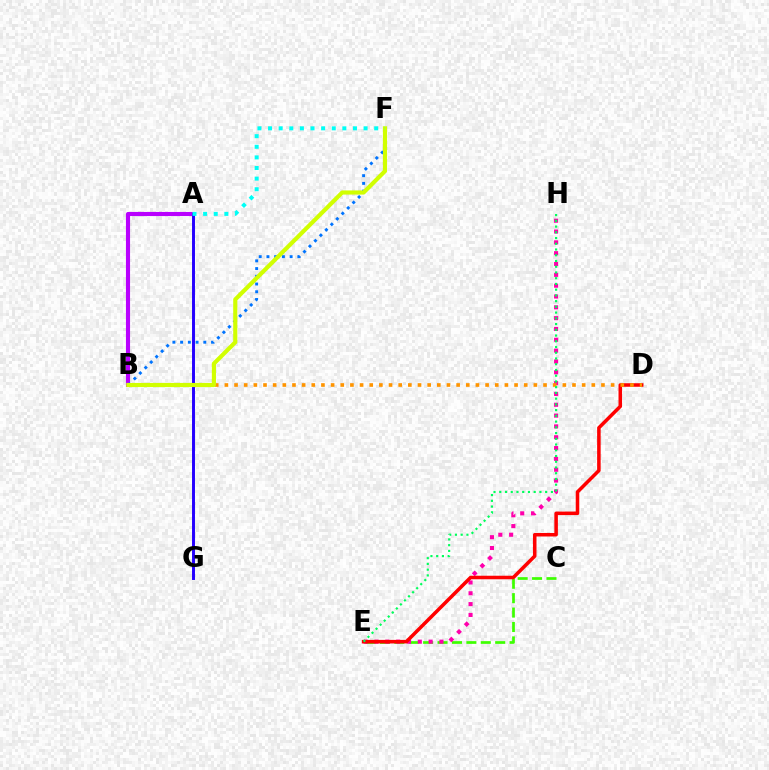{('C', 'E'): [{'color': '#3dff00', 'line_style': 'dashed', 'thickness': 1.96}], ('A', 'B'): [{'color': '#b900ff', 'line_style': 'solid', 'thickness': 2.96}], ('A', 'G'): [{'color': '#2500ff', 'line_style': 'solid', 'thickness': 2.12}], ('E', 'H'): [{'color': '#ff00ac', 'line_style': 'dotted', 'thickness': 2.94}, {'color': '#00ff5c', 'line_style': 'dotted', 'thickness': 1.56}], ('D', 'E'): [{'color': '#ff0000', 'line_style': 'solid', 'thickness': 2.54}], ('B', 'F'): [{'color': '#0074ff', 'line_style': 'dotted', 'thickness': 2.1}, {'color': '#d1ff00', 'line_style': 'solid', 'thickness': 2.99}], ('B', 'D'): [{'color': '#ff9400', 'line_style': 'dotted', 'thickness': 2.62}], ('A', 'F'): [{'color': '#00fff6', 'line_style': 'dotted', 'thickness': 2.88}]}